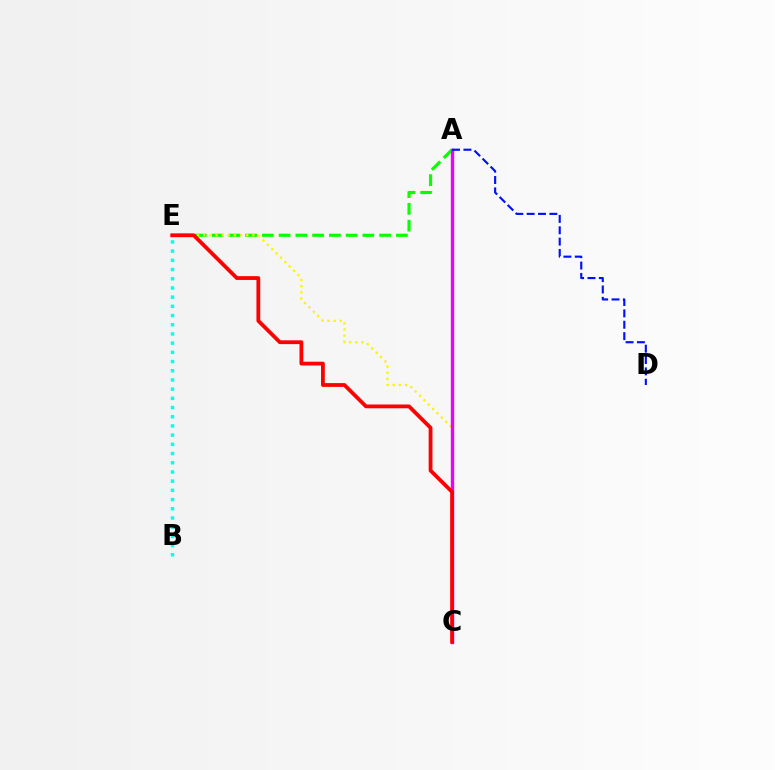{('A', 'E'): [{'color': '#08ff00', 'line_style': 'dashed', 'thickness': 2.28}], ('C', 'E'): [{'color': '#fcf500', 'line_style': 'dotted', 'thickness': 1.67}, {'color': '#ff0000', 'line_style': 'solid', 'thickness': 2.73}], ('A', 'C'): [{'color': '#ee00ff', 'line_style': 'solid', 'thickness': 2.43}], ('A', 'D'): [{'color': '#0010ff', 'line_style': 'dashed', 'thickness': 1.54}], ('B', 'E'): [{'color': '#00fff6', 'line_style': 'dotted', 'thickness': 2.5}]}